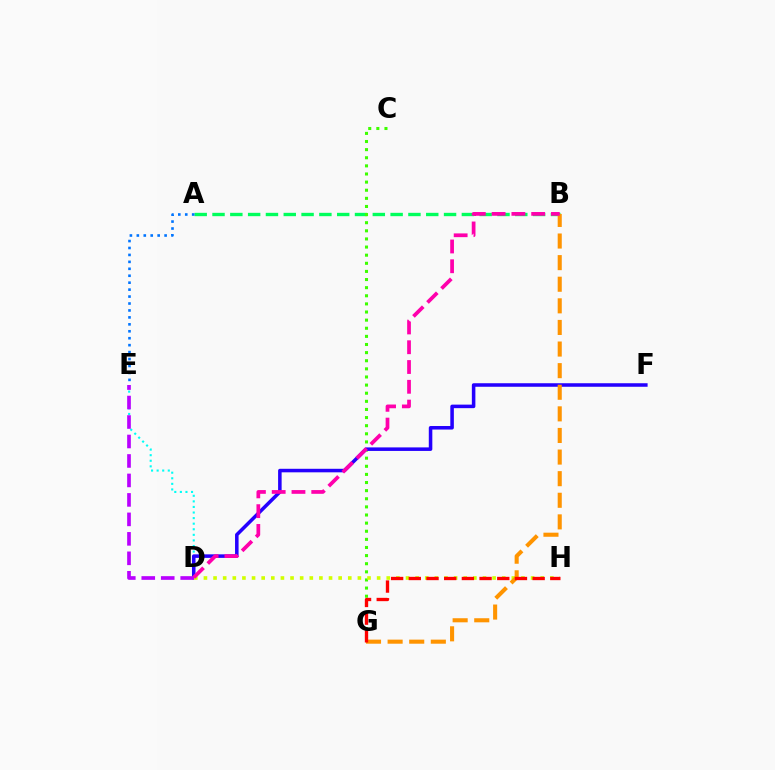{('A', 'B'): [{'color': '#00ff5c', 'line_style': 'dashed', 'thickness': 2.42}], ('D', 'E'): [{'color': '#00fff6', 'line_style': 'dotted', 'thickness': 1.52}, {'color': '#b900ff', 'line_style': 'dashed', 'thickness': 2.65}], ('C', 'G'): [{'color': '#3dff00', 'line_style': 'dotted', 'thickness': 2.21}], ('D', 'F'): [{'color': '#2500ff', 'line_style': 'solid', 'thickness': 2.54}], ('D', 'H'): [{'color': '#d1ff00', 'line_style': 'dotted', 'thickness': 2.61}], ('B', 'G'): [{'color': '#ff9400', 'line_style': 'dashed', 'thickness': 2.93}], ('A', 'E'): [{'color': '#0074ff', 'line_style': 'dotted', 'thickness': 1.89}], ('G', 'H'): [{'color': '#ff0000', 'line_style': 'dashed', 'thickness': 2.4}], ('B', 'D'): [{'color': '#ff00ac', 'line_style': 'dashed', 'thickness': 2.69}]}